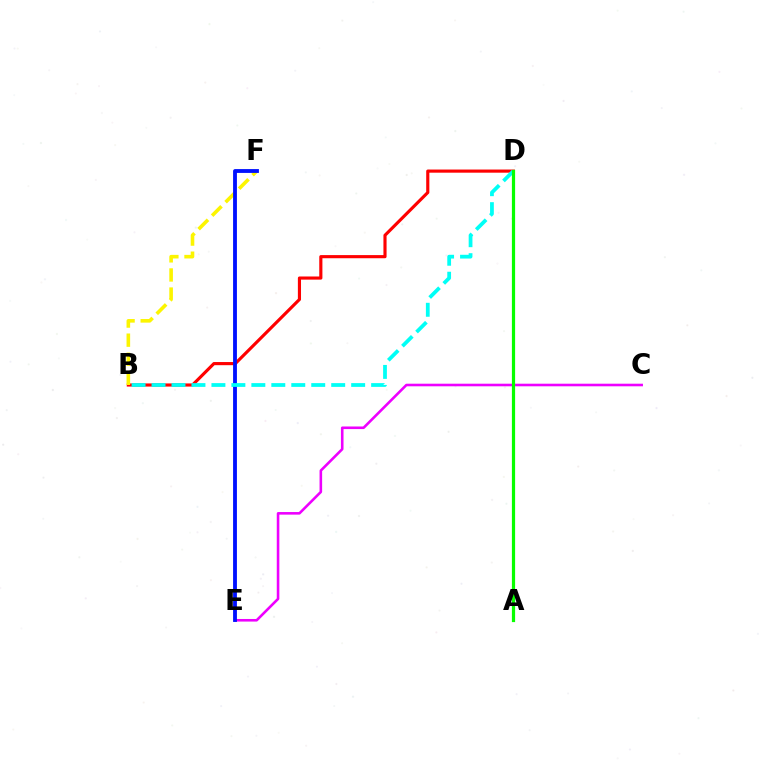{('B', 'D'): [{'color': '#ff0000', 'line_style': 'solid', 'thickness': 2.26}, {'color': '#00fff6', 'line_style': 'dashed', 'thickness': 2.71}], ('B', 'F'): [{'color': '#fcf500', 'line_style': 'dashed', 'thickness': 2.59}], ('C', 'E'): [{'color': '#ee00ff', 'line_style': 'solid', 'thickness': 1.87}], ('E', 'F'): [{'color': '#0010ff', 'line_style': 'solid', 'thickness': 2.76}], ('A', 'D'): [{'color': '#08ff00', 'line_style': 'solid', 'thickness': 2.31}]}